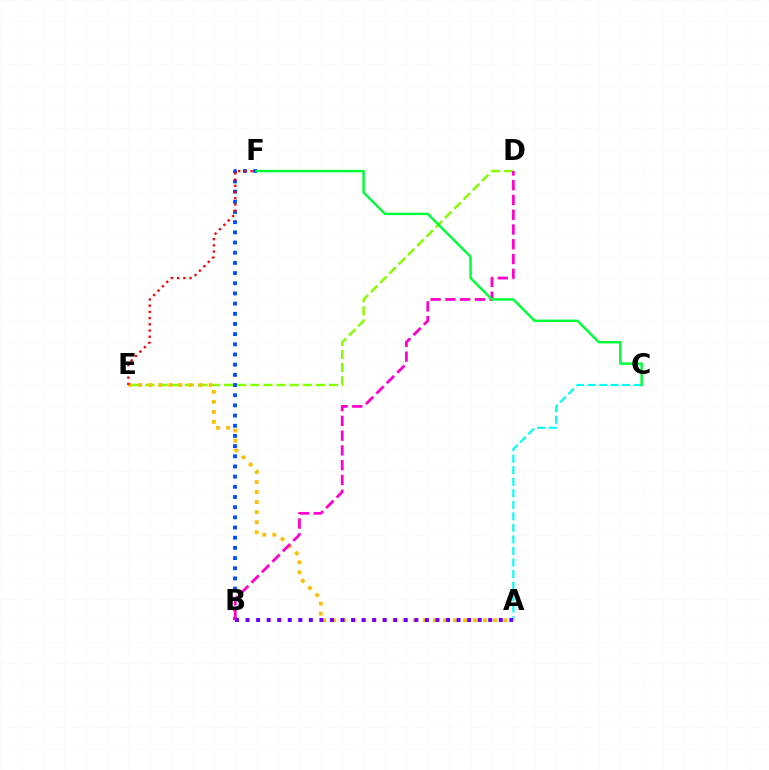{('B', 'F'): [{'color': '#004bff', 'line_style': 'dotted', 'thickness': 2.77}], ('A', 'C'): [{'color': '#00fff6', 'line_style': 'dashed', 'thickness': 1.57}], ('D', 'E'): [{'color': '#84ff00', 'line_style': 'dashed', 'thickness': 1.78}], ('A', 'E'): [{'color': '#ffbd00', 'line_style': 'dotted', 'thickness': 2.73}], ('B', 'D'): [{'color': '#ff00cf', 'line_style': 'dashed', 'thickness': 2.01}], ('C', 'F'): [{'color': '#00ff39', 'line_style': 'solid', 'thickness': 1.77}], ('A', 'B'): [{'color': '#7200ff', 'line_style': 'dotted', 'thickness': 2.87}], ('E', 'F'): [{'color': '#ff0000', 'line_style': 'dotted', 'thickness': 1.69}]}